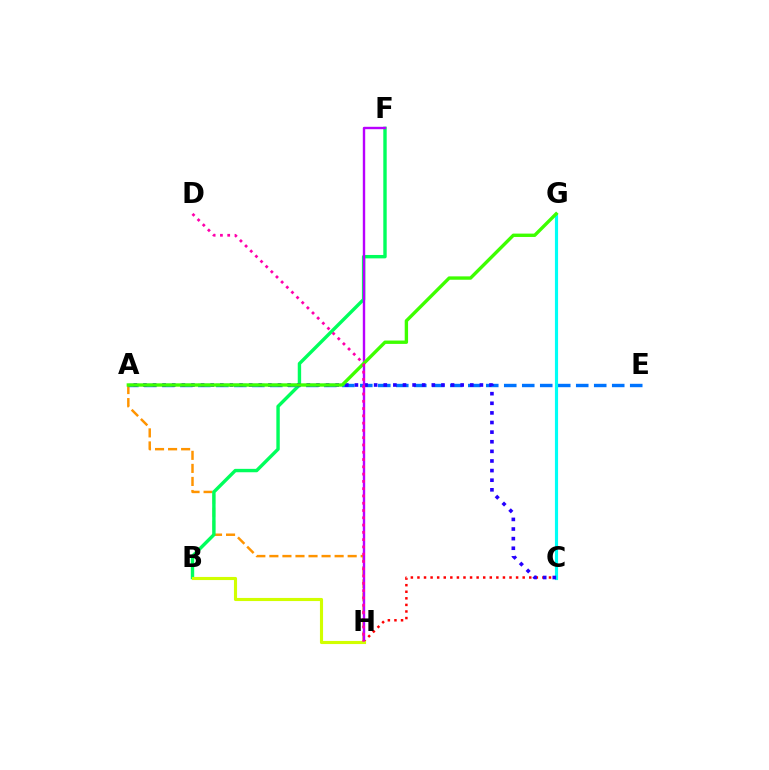{('A', 'H'): [{'color': '#ff9400', 'line_style': 'dashed', 'thickness': 1.77}], ('B', 'F'): [{'color': '#00ff5c', 'line_style': 'solid', 'thickness': 2.45}], ('A', 'E'): [{'color': '#0074ff', 'line_style': 'dashed', 'thickness': 2.44}], ('C', 'H'): [{'color': '#ff0000', 'line_style': 'dotted', 'thickness': 1.79}], ('C', 'G'): [{'color': '#00fff6', 'line_style': 'solid', 'thickness': 2.27}], ('A', 'C'): [{'color': '#2500ff', 'line_style': 'dotted', 'thickness': 2.61}], ('F', 'H'): [{'color': '#b900ff', 'line_style': 'solid', 'thickness': 1.73}], ('B', 'H'): [{'color': '#d1ff00', 'line_style': 'solid', 'thickness': 2.24}], ('A', 'G'): [{'color': '#3dff00', 'line_style': 'solid', 'thickness': 2.43}], ('D', 'H'): [{'color': '#ff00ac', 'line_style': 'dotted', 'thickness': 1.98}]}